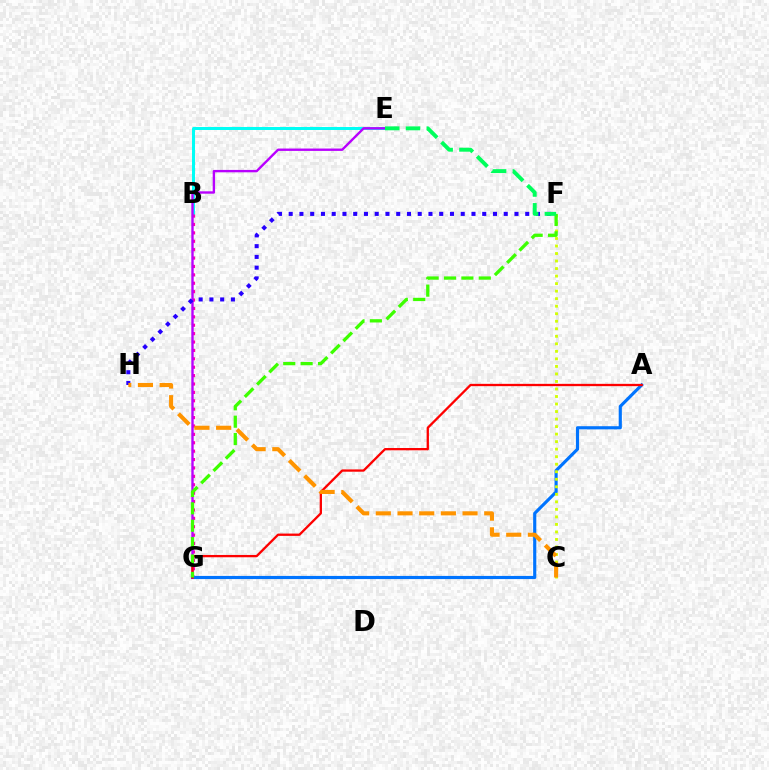{('B', 'E'): [{'color': '#00fff6', 'line_style': 'solid', 'thickness': 2.14}], ('B', 'G'): [{'color': '#ff00ac', 'line_style': 'dotted', 'thickness': 2.28}], ('A', 'G'): [{'color': '#0074ff', 'line_style': 'solid', 'thickness': 2.27}, {'color': '#ff0000', 'line_style': 'solid', 'thickness': 1.66}], ('E', 'G'): [{'color': '#b900ff', 'line_style': 'solid', 'thickness': 1.71}], ('C', 'F'): [{'color': '#d1ff00', 'line_style': 'dotted', 'thickness': 2.04}], ('F', 'G'): [{'color': '#3dff00', 'line_style': 'dashed', 'thickness': 2.36}], ('F', 'H'): [{'color': '#2500ff', 'line_style': 'dotted', 'thickness': 2.92}], ('C', 'H'): [{'color': '#ff9400', 'line_style': 'dashed', 'thickness': 2.95}], ('E', 'F'): [{'color': '#00ff5c', 'line_style': 'dashed', 'thickness': 2.82}]}